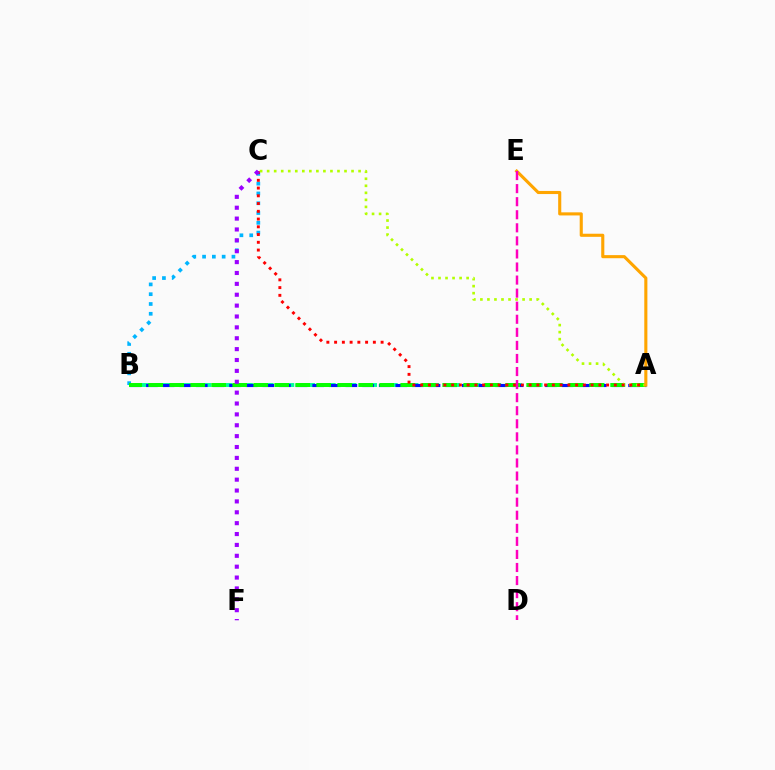{('A', 'B'): [{'color': '#00ff9d', 'line_style': 'dashed', 'thickness': 2.81}, {'color': '#0010ff', 'line_style': 'dashed', 'thickness': 2.26}, {'color': '#08ff00', 'line_style': 'dashed', 'thickness': 2.85}], ('B', 'C'): [{'color': '#00b5ff', 'line_style': 'dotted', 'thickness': 2.66}], ('A', 'C'): [{'color': '#b3ff00', 'line_style': 'dotted', 'thickness': 1.91}, {'color': '#ff0000', 'line_style': 'dotted', 'thickness': 2.11}], ('C', 'F'): [{'color': '#9b00ff', 'line_style': 'dotted', 'thickness': 2.96}], ('A', 'E'): [{'color': '#ffa500', 'line_style': 'solid', 'thickness': 2.23}], ('D', 'E'): [{'color': '#ff00bd', 'line_style': 'dashed', 'thickness': 1.77}]}